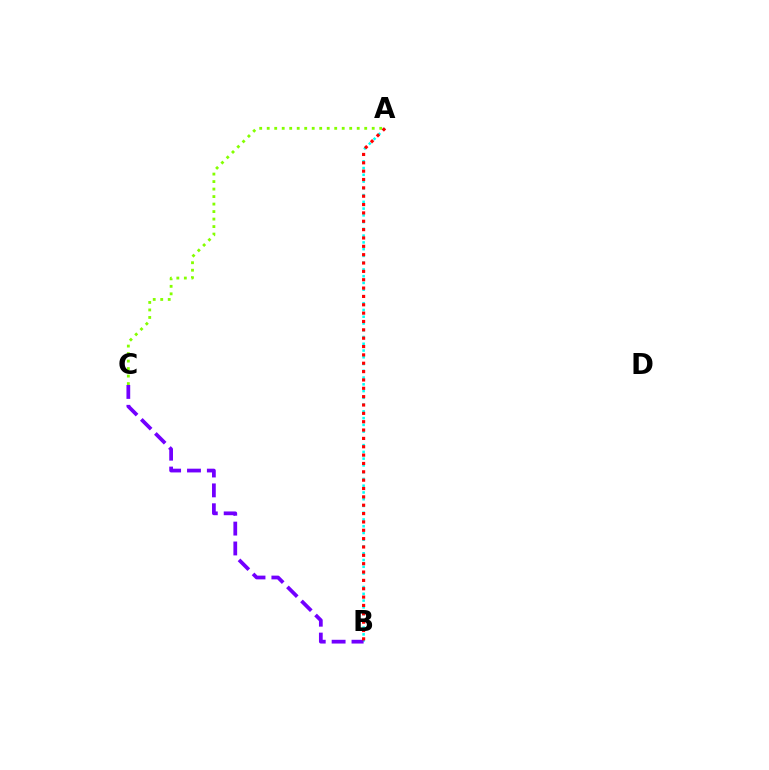{('A', 'B'): [{'color': '#00fff6', 'line_style': 'dotted', 'thickness': 1.84}, {'color': '#ff0000', 'line_style': 'dotted', 'thickness': 2.27}], ('A', 'C'): [{'color': '#84ff00', 'line_style': 'dotted', 'thickness': 2.04}], ('B', 'C'): [{'color': '#7200ff', 'line_style': 'dashed', 'thickness': 2.7}]}